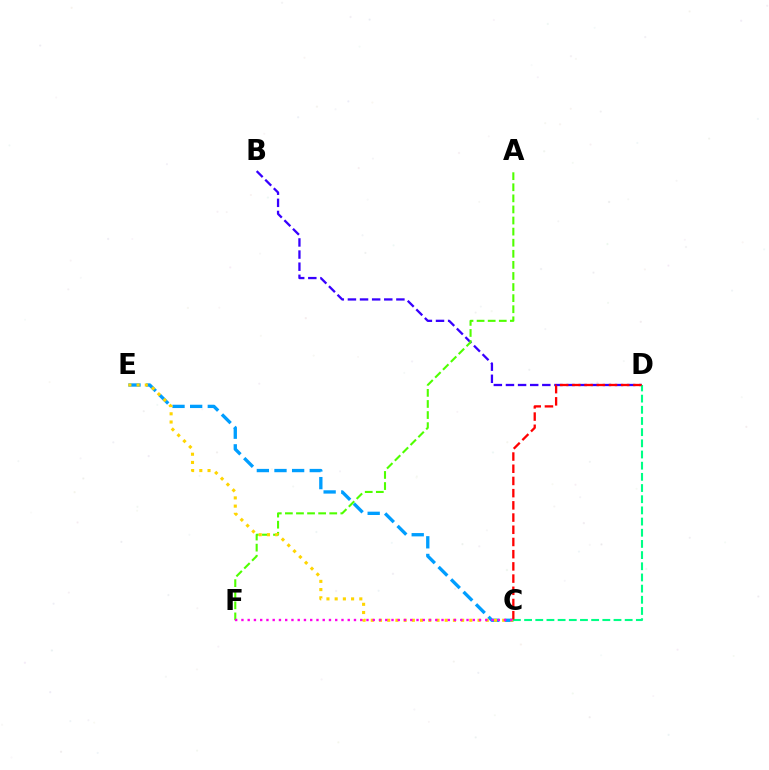{('B', 'D'): [{'color': '#3700ff', 'line_style': 'dashed', 'thickness': 1.65}], ('A', 'F'): [{'color': '#4fff00', 'line_style': 'dashed', 'thickness': 1.51}], ('C', 'E'): [{'color': '#009eff', 'line_style': 'dashed', 'thickness': 2.4}, {'color': '#ffd500', 'line_style': 'dotted', 'thickness': 2.23}], ('C', 'D'): [{'color': '#00ff86', 'line_style': 'dashed', 'thickness': 1.52}, {'color': '#ff0000', 'line_style': 'dashed', 'thickness': 1.66}], ('C', 'F'): [{'color': '#ff00ed', 'line_style': 'dotted', 'thickness': 1.7}]}